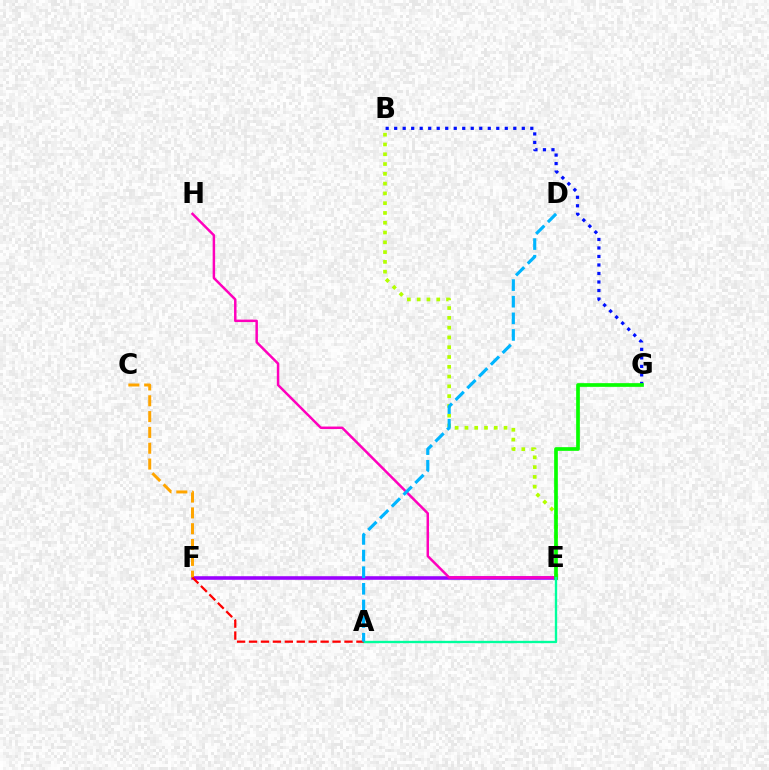{('E', 'F'): [{'color': '#9b00ff', 'line_style': 'solid', 'thickness': 2.57}], ('B', 'E'): [{'color': '#b3ff00', 'line_style': 'dotted', 'thickness': 2.66}], ('E', 'H'): [{'color': '#ff00bd', 'line_style': 'solid', 'thickness': 1.79}], ('C', 'F'): [{'color': '#ffa500', 'line_style': 'dashed', 'thickness': 2.15}], ('B', 'G'): [{'color': '#0010ff', 'line_style': 'dotted', 'thickness': 2.31}], ('E', 'G'): [{'color': '#08ff00', 'line_style': 'solid', 'thickness': 2.65}], ('A', 'E'): [{'color': '#00ff9d', 'line_style': 'solid', 'thickness': 1.69}], ('A', 'F'): [{'color': '#ff0000', 'line_style': 'dashed', 'thickness': 1.62}], ('A', 'D'): [{'color': '#00b5ff', 'line_style': 'dashed', 'thickness': 2.26}]}